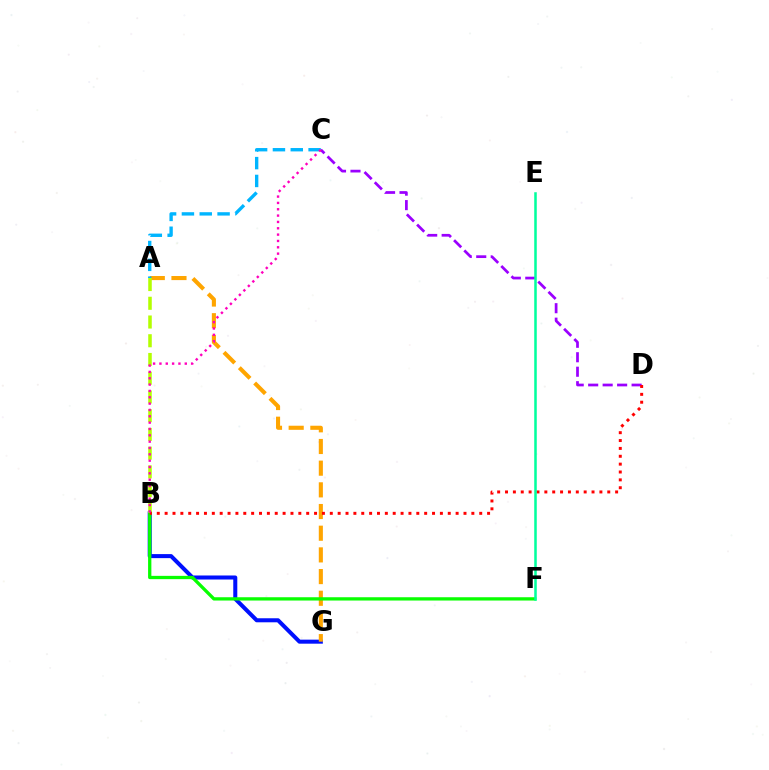{('B', 'G'): [{'color': '#0010ff', 'line_style': 'solid', 'thickness': 2.91}], ('C', 'D'): [{'color': '#9b00ff', 'line_style': 'dashed', 'thickness': 1.97}], ('A', 'G'): [{'color': '#ffa500', 'line_style': 'dashed', 'thickness': 2.95}], ('B', 'F'): [{'color': '#08ff00', 'line_style': 'solid', 'thickness': 2.37}], ('A', 'C'): [{'color': '#00b5ff', 'line_style': 'dashed', 'thickness': 2.42}], ('A', 'B'): [{'color': '#b3ff00', 'line_style': 'dashed', 'thickness': 2.55}], ('B', 'D'): [{'color': '#ff0000', 'line_style': 'dotted', 'thickness': 2.14}], ('B', 'C'): [{'color': '#ff00bd', 'line_style': 'dotted', 'thickness': 1.72}], ('E', 'F'): [{'color': '#00ff9d', 'line_style': 'solid', 'thickness': 1.82}]}